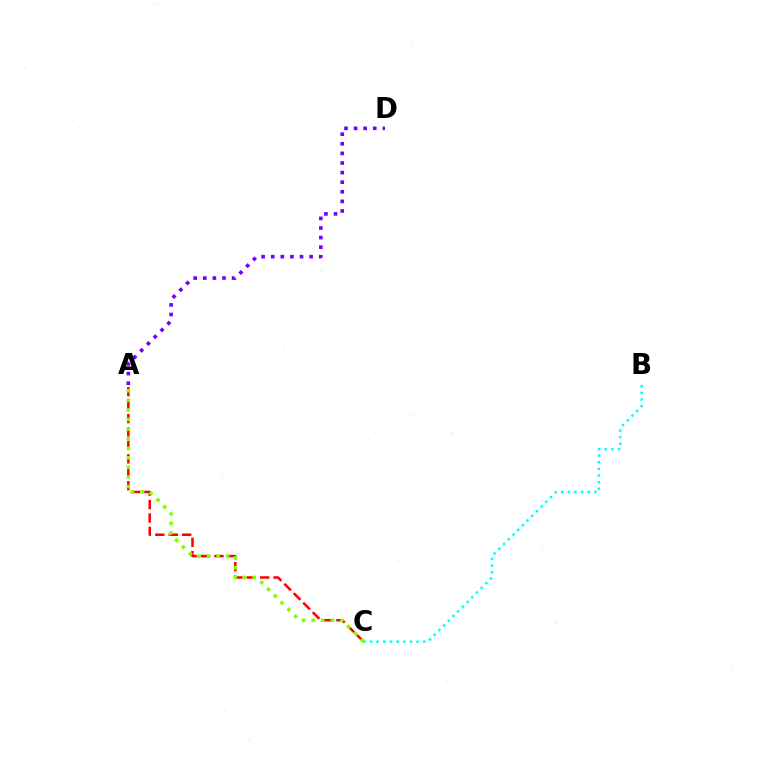{('A', 'C'): [{'color': '#ff0000', 'line_style': 'dashed', 'thickness': 1.82}, {'color': '#84ff00', 'line_style': 'dotted', 'thickness': 2.6}], ('B', 'C'): [{'color': '#00fff6', 'line_style': 'dotted', 'thickness': 1.8}], ('A', 'D'): [{'color': '#7200ff', 'line_style': 'dotted', 'thickness': 2.61}]}